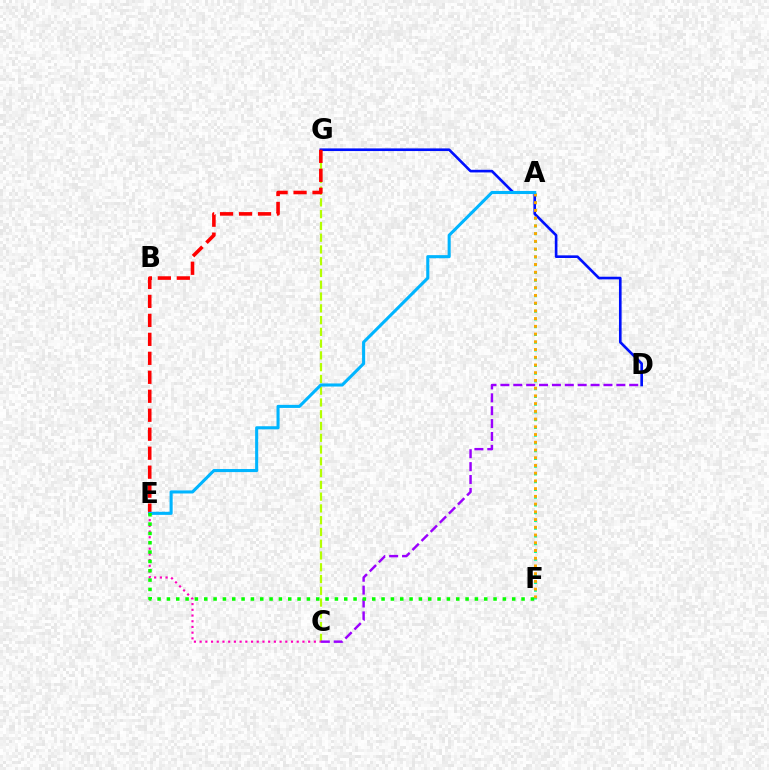{('A', 'F'): [{'color': '#00ff9d', 'line_style': 'dotted', 'thickness': 2.11}, {'color': '#ffa500', 'line_style': 'dotted', 'thickness': 2.1}], ('D', 'G'): [{'color': '#0010ff', 'line_style': 'solid', 'thickness': 1.9}], ('C', 'G'): [{'color': '#b3ff00', 'line_style': 'dashed', 'thickness': 1.6}], ('C', 'E'): [{'color': '#ff00bd', 'line_style': 'dotted', 'thickness': 1.55}], ('E', 'G'): [{'color': '#ff0000', 'line_style': 'dashed', 'thickness': 2.58}], ('A', 'E'): [{'color': '#00b5ff', 'line_style': 'solid', 'thickness': 2.22}], ('C', 'D'): [{'color': '#9b00ff', 'line_style': 'dashed', 'thickness': 1.75}], ('E', 'F'): [{'color': '#08ff00', 'line_style': 'dotted', 'thickness': 2.54}]}